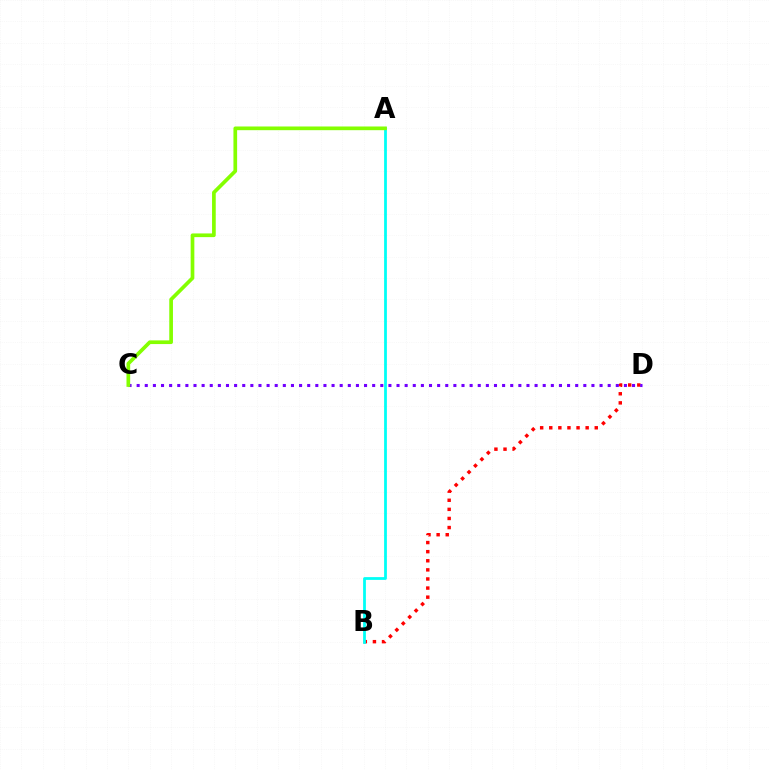{('B', 'D'): [{'color': '#ff0000', 'line_style': 'dotted', 'thickness': 2.47}], ('A', 'B'): [{'color': '#00fff6', 'line_style': 'solid', 'thickness': 2.0}], ('C', 'D'): [{'color': '#7200ff', 'line_style': 'dotted', 'thickness': 2.21}], ('A', 'C'): [{'color': '#84ff00', 'line_style': 'solid', 'thickness': 2.66}]}